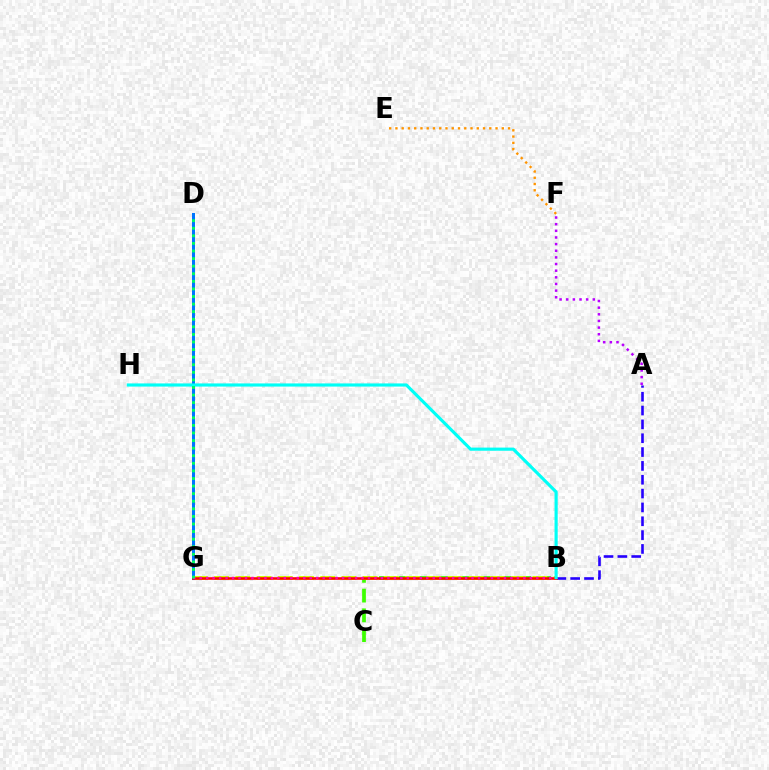{('B', 'C'): [{'color': '#3dff00', 'line_style': 'dashed', 'thickness': 2.68}], ('A', 'B'): [{'color': '#2500ff', 'line_style': 'dashed', 'thickness': 1.88}], ('B', 'G'): [{'color': '#d1ff00', 'line_style': 'dashed', 'thickness': 2.88}, {'color': '#ff0000', 'line_style': 'solid', 'thickness': 1.84}, {'color': '#ff00ac', 'line_style': 'dotted', 'thickness': 1.76}], ('D', 'G'): [{'color': '#0074ff', 'line_style': 'solid', 'thickness': 2.15}, {'color': '#00ff5c', 'line_style': 'dotted', 'thickness': 2.06}], ('B', 'H'): [{'color': '#00fff6', 'line_style': 'solid', 'thickness': 2.27}], ('E', 'F'): [{'color': '#ff9400', 'line_style': 'dotted', 'thickness': 1.7}], ('A', 'F'): [{'color': '#b900ff', 'line_style': 'dotted', 'thickness': 1.81}]}